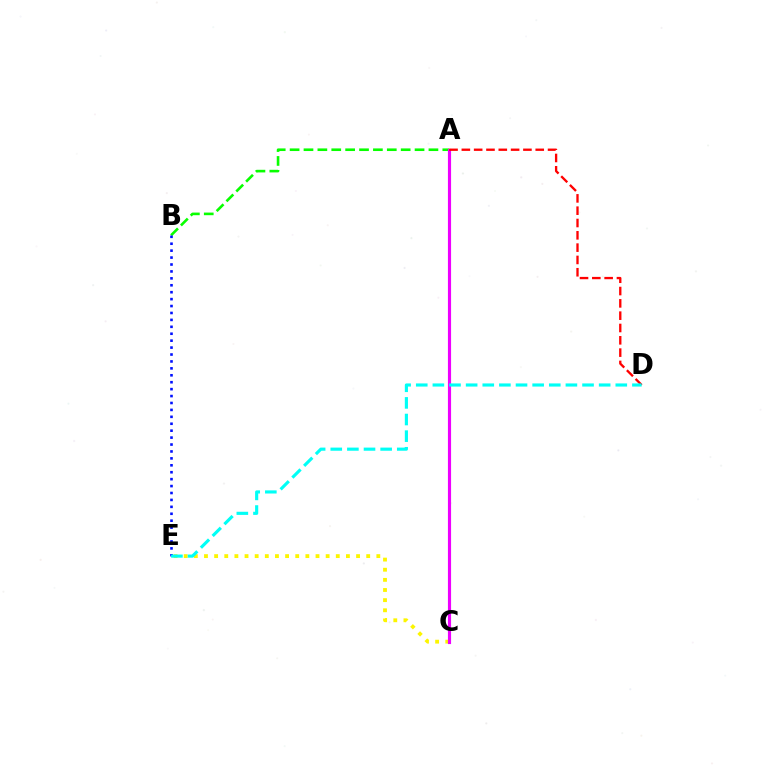{('C', 'E'): [{'color': '#fcf500', 'line_style': 'dotted', 'thickness': 2.75}], ('A', 'B'): [{'color': '#08ff00', 'line_style': 'dashed', 'thickness': 1.89}], ('A', 'C'): [{'color': '#ee00ff', 'line_style': 'solid', 'thickness': 2.27}], ('A', 'D'): [{'color': '#ff0000', 'line_style': 'dashed', 'thickness': 1.67}], ('B', 'E'): [{'color': '#0010ff', 'line_style': 'dotted', 'thickness': 1.88}], ('D', 'E'): [{'color': '#00fff6', 'line_style': 'dashed', 'thickness': 2.26}]}